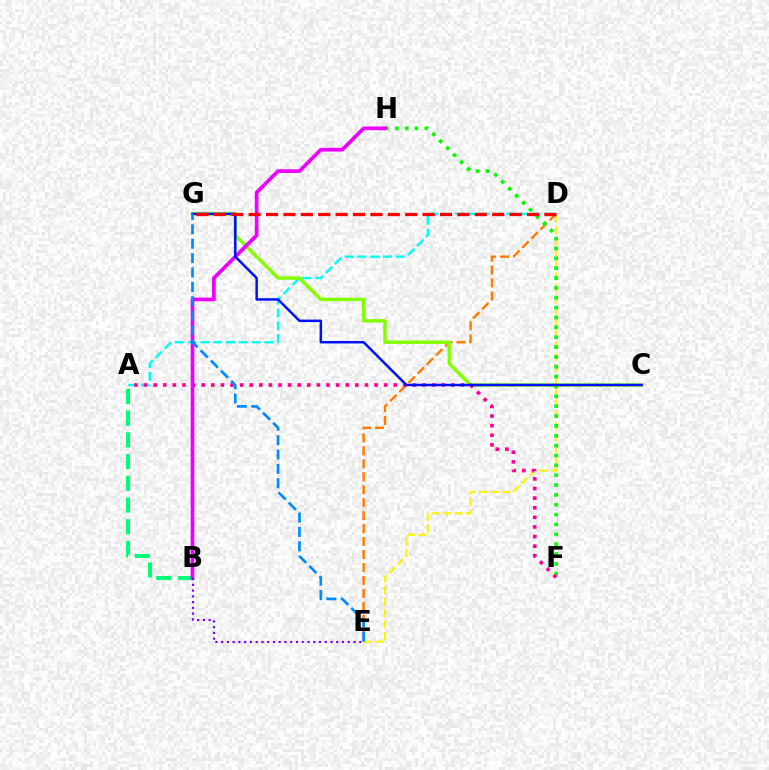{('D', 'E'): [{'color': '#ff7c00', 'line_style': 'dashed', 'thickness': 1.76}, {'color': '#fcf500', 'line_style': 'dashed', 'thickness': 1.56}], ('A', 'D'): [{'color': '#00fff6', 'line_style': 'dashed', 'thickness': 1.74}], ('C', 'G'): [{'color': '#84ff00', 'line_style': 'solid', 'thickness': 2.48}, {'color': '#0010ff', 'line_style': 'solid', 'thickness': 1.79}], ('F', 'H'): [{'color': '#08ff00', 'line_style': 'dotted', 'thickness': 2.68}], ('A', 'B'): [{'color': '#00ff74', 'line_style': 'dashed', 'thickness': 2.95}], ('A', 'F'): [{'color': '#ff0094', 'line_style': 'dotted', 'thickness': 2.61}], ('B', 'H'): [{'color': '#ee00ff', 'line_style': 'solid', 'thickness': 2.66}], ('B', 'E'): [{'color': '#7200ff', 'line_style': 'dotted', 'thickness': 1.56}], ('E', 'G'): [{'color': '#008cff', 'line_style': 'dashed', 'thickness': 1.95}], ('D', 'G'): [{'color': '#ff0000', 'line_style': 'dashed', 'thickness': 2.36}]}